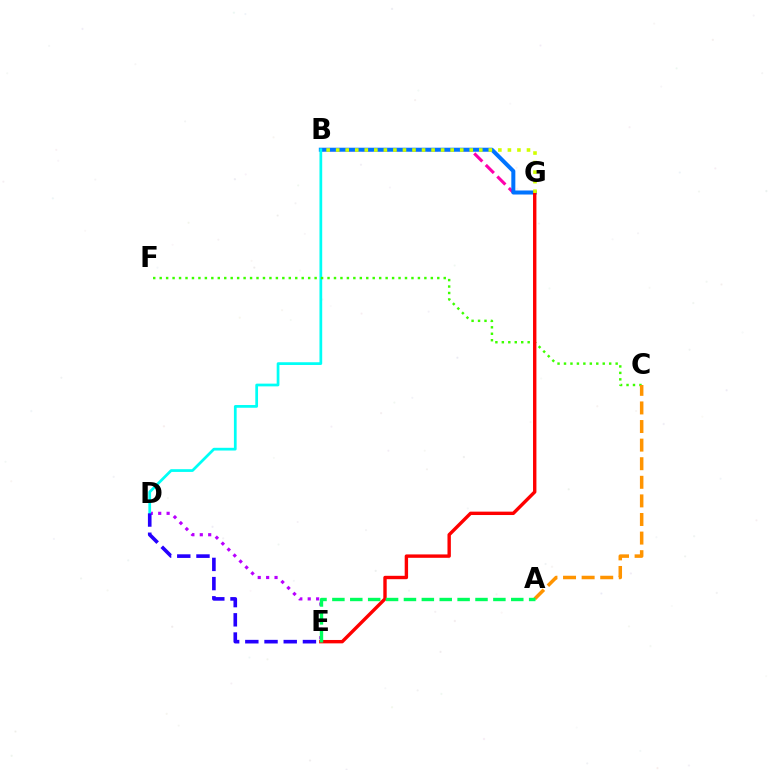{('D', 'E'): [{'color': '#b900ff', 'line_style': 'dotted', 'thickness': 2.28}, {'color': '#2500ff', 'line_style': 'dashed', 'thickness': 2.61}], ('B', 'G'): [{'color': '#ff00ac', 'line_style': 'dashed', 'thickness': 2.22}, {'color': '#0074ff', 'line_style': 'solid', 'thickness': 2.89}, {'color': '#d1ff00', 'line_style': 'dotted', 'thickness': 2.59}], ('B', 'D'): [{'color': '#00fff6', 'line_style': 'solid', 'thickness': 1.97}], ('C', 'F'): [{'color': '#3dff00', 'line_style': 'dotted', 'thickness': 1.75}], ('E', 'G'): [{'color': '#ff0000', 'line_style': 'solid', 'thickness': 2.44}], ('A', 'C'): [{'color': '#ff9400', 'line_style': 'dashed', 'thickness': 2.53}], ('A', 'E'): [{'color': '#00ff5c', 'line_style': 'dashed', 'thickness': 2.43}]}